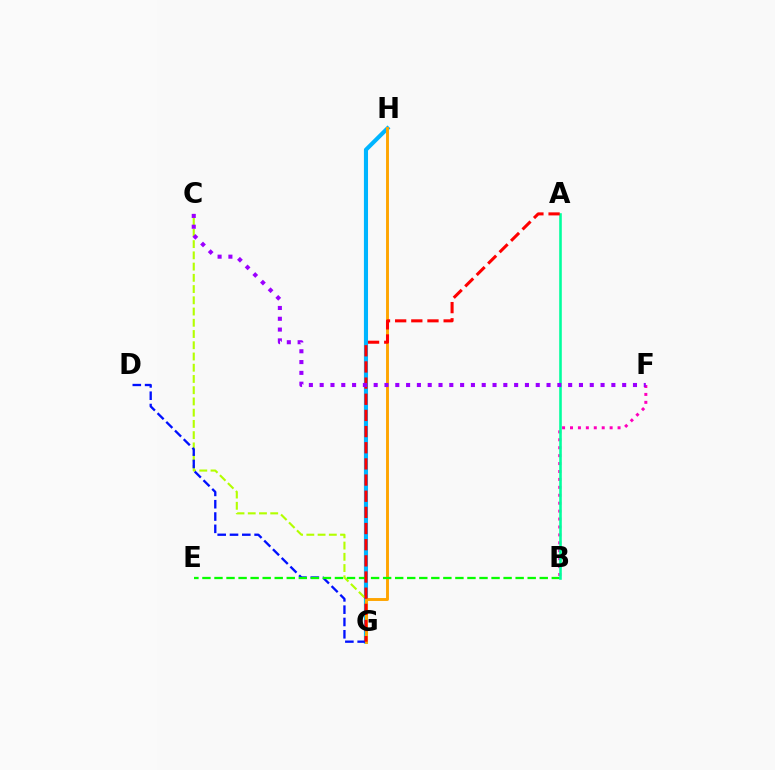{('G', 'H'): [{'color': '#00b5ff', 'line_style': 'solid', 'thickness': 2.96}, {'color': '#ffa500', 'line_style': 'solid', 'thickness': 2.09}], ('B', 'F'): [{'color': '#ff00bd', 'line_style': 'dotted', 'thickness': 2.15}], ('C', 'G'): [{'color': '#b3ff00', 'line_style': 'dashed', 'thickness': 1.53}], ('D', 'G'): [{'color': '#0010ff', 'line_style': 'dashed', 'thickness': 1.67}], ('B', 'E'): [{'color': '#08ff00', 'line_style': 'dashed', 'thickness': 1.64}], ('A', 'B'): [{'color': '#00ff9d', 'line_style': 'solid', 'thickness': 1.86}], ('A', 'G'): [{'color': '#ff0000', 'line_style': 'dashed', 'thickness': 2.2}], ('C', 'F'): [{'color': '#9b00ff', 'line_style': 'dotted', 'thickness': 2.94}]}